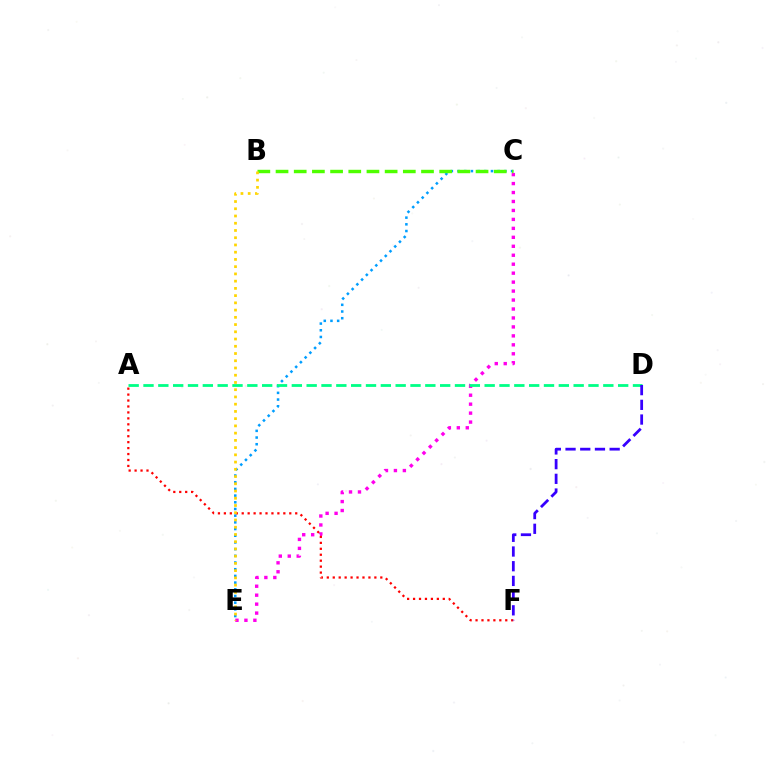{('C', 'E'): [{'color': '#ff00ed', 'line_style': 'dotted', 'thickness': 2.43}, {'color': '#009eff', 'line_style': 'dotted', 'thickness': 1.82}], ('A', 'F'): [{'color': '#ff0000', 'line_style': 'dotted', 'thickness': 1.62}], ('A', 'D'): [{'color': '#00ff86', 'line_style': 'dashed', 'thickness': 2.02}], ('D', 'F'): [{'color': '#3700ff', 'line_style': 'dashed', 'thickness': 2.0}], ('B', 'C'): [{'color': '#4fff00', 'line_style': 'dashed', 'thickness': 2.47}], ('B', 'E'): [{'color': '#ffd500', 'line_style': 'dotted', 'thickness': 1.97}]}